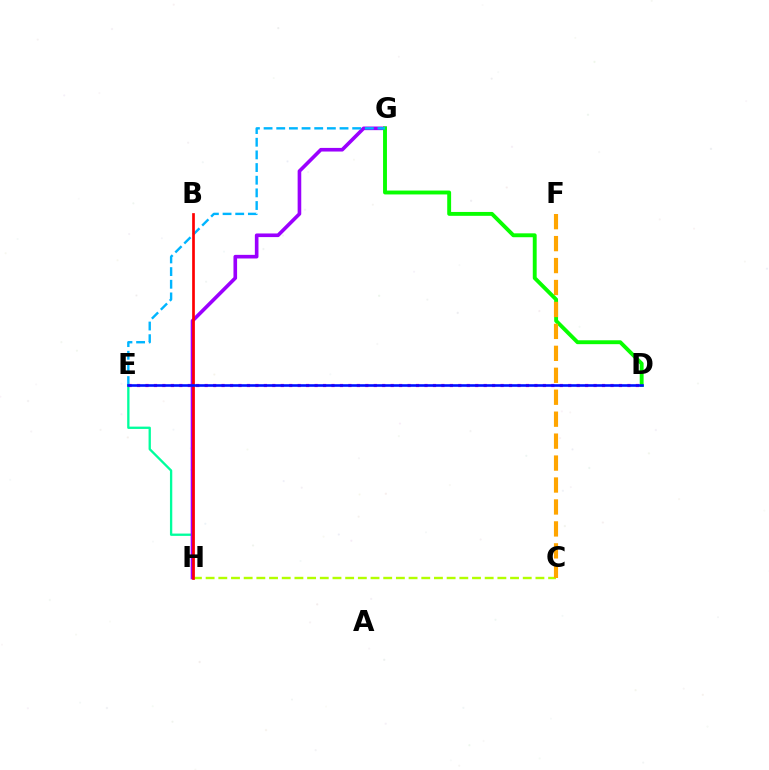{('E', 'H'): [{'color': '#00ff9d', 'line_style': 'solid', 'thickness': 1.67}], ('G', 'H'): [{'color': '#9b00ff', 'line_style': 'solid', 'thickness': 2.61}], ('C', 'H'): [{'color': '#b3ff00', 'line_style': 'dashed', 'thickness': 1.72}], ('D', 'G'): [{'color': '#08ff00', 'line_style': 'solid', 'thickness': 2.79}], ('E', 'G'): [{'color': '#00b5ff', 'line_style': 'dashed', 'thickness': 1.72}], ('B', 'H'): [{'color': '#ff0000', 'line_style': 'solid', 'thickness': 1.94}], ('C', 'F'): [{'color': '#ffa500', 'line_style': 'dashed', 'thickness': 2.98}], ('D', 'E'): [{'color': '#ff00bd', 'line_style': 'dotted', 'thickness': 2.3}, {'color': '#0010ff', 'line_style': 'solid', 'thickness': 1.88}]}